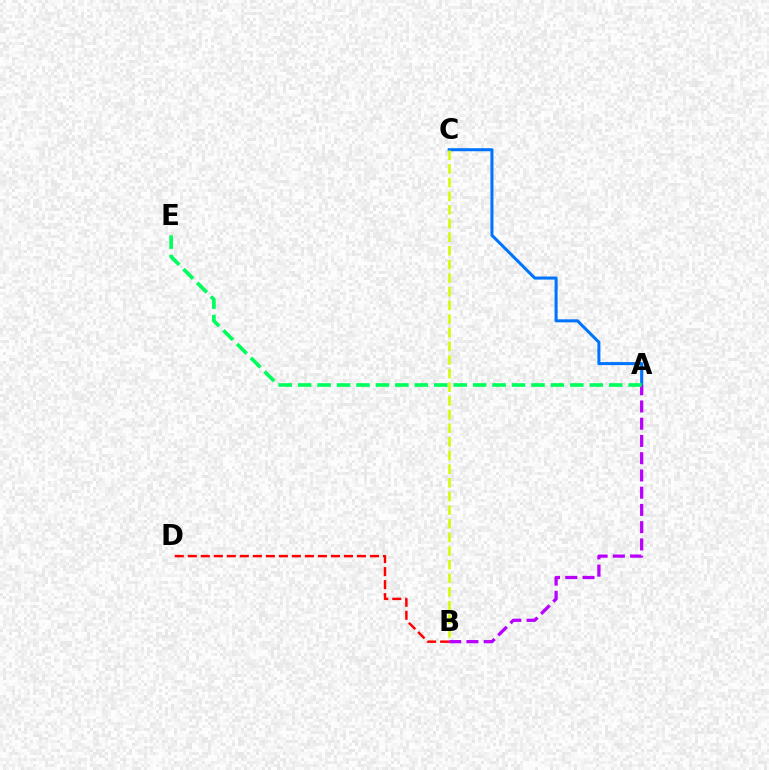{('A', 'C'): [{'color': '#0074ff', 'line_style': 'solid', 'thickness': 2.19}], ('B', 'C'): [{'color': '#d1ff00', 'line_style': 'dashed', 'thickness': 1.85}], ('A', 'B'): [{'color': '#b900ff', 'line_style': 'dashed', 'thickness': 2.34}], ('A', 'E'): [{'color': '#00ff5c', 'line_style': 'dashed', 'thickness': 2.64}], ('B', 'D'): [{'color': '#ff0000', 'line_style': 'dashed', 'thickness': 1.77}]}